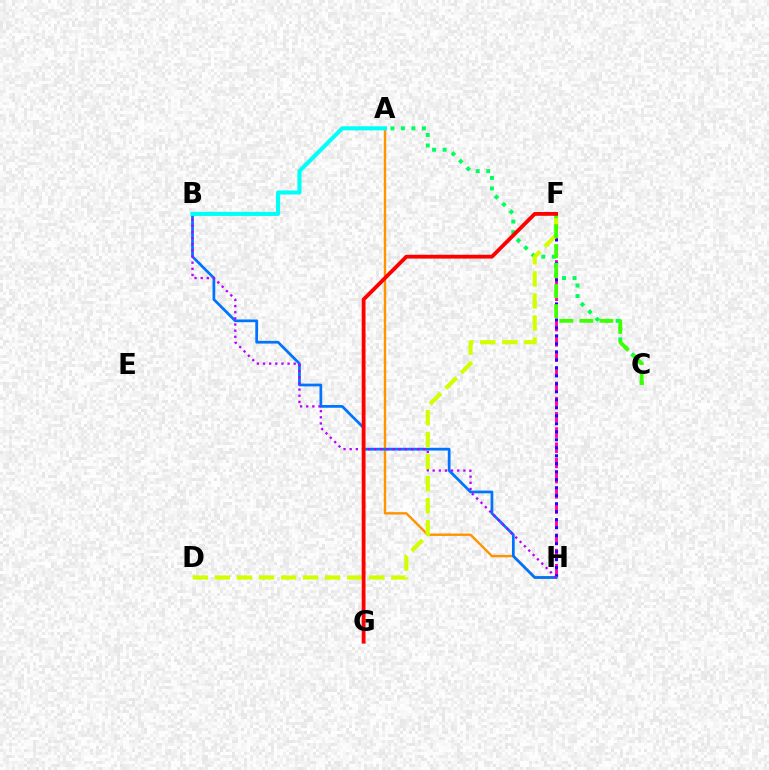{('A', 'H'): [{'color': '#ff9400', 'line_style': 'solid', 'thickness': 1.73}], ('F', 'H'): [{'color': '#ff00ac', 'line_style': 'dashed', 'thickness': 2.06}, {'color': '#2500ff', 'line_style': 'dotted', 'thickness': 2.17}], ('A', 'C'): [{'color': '#00ff5c', 'line_style': 'dotted', 'thickness': 2.85}], ('B', 'H'): [{'color': '#0074ff', 'line_style': 'solid', 'thickness': 1.98}, {'color': '#b900ff', 'line_style': 'dotted', 'thickness': 1.67}], ('D', 'F'): [{'color': '#d1ff00', 'line_style': 'dashed', 'thickness': 3.0}], ('C', 'F'): [{'color': '#3dff00', 'line_style': 'dashed', 'thickness': 2.72}], ('F', 'G'): [{'color': '#ff0000', 'line_style': 'solid', 'thickness': 2.75}], ('A', 'B'): [{'color': '#00fff6', 'line_style': 'solid', 'thickness': 2.95}]}